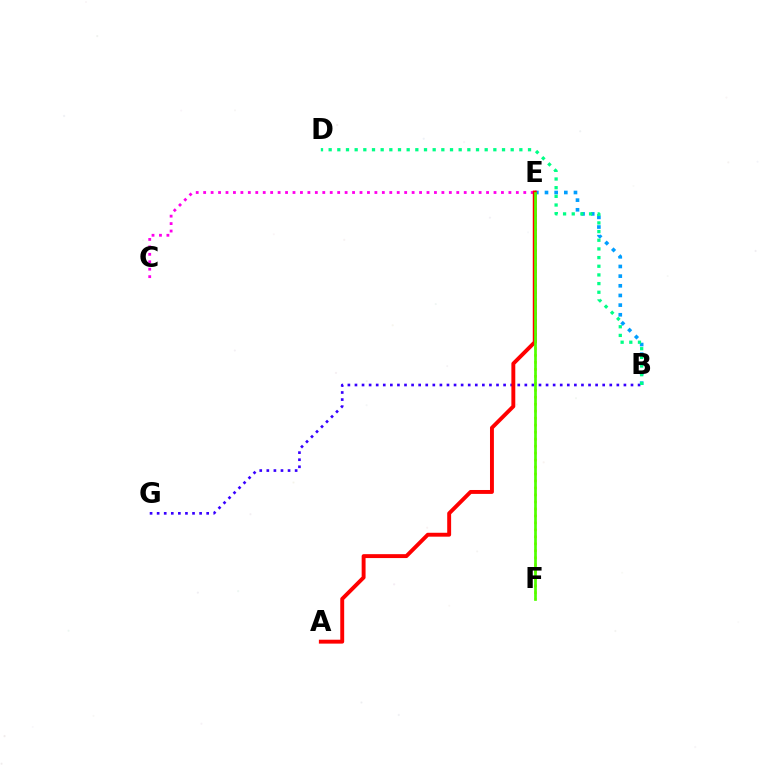{('E', 'F'): [{'color': '#ffd500', 'line_style': 'dotted', 'thickness': 1.9}, {'color': '#4fff00', 'line_style': 'solid', 'thickness': 1.94}], ('C', 'E'): [{'color': '#ff00ed', 'line_style': 'dotted', 'thickness': 2.02}], ('B', 'G'): [{'color': '#3700ff', 'line_style': 'dotted', 'thickness': 1.92}], ('B', 'E'): [{'color': '#009eff', 'line_style': 'dotted', 'thickness': 2.62}], ('B', 'D'): [{'color': '#00ff86', 'line_style': 'dotted', 'thickness': 2.36}], ('A', 'E'): [{'color': '#ff0000', 'line_style': 'solid', 'thickness': 2.81}]}